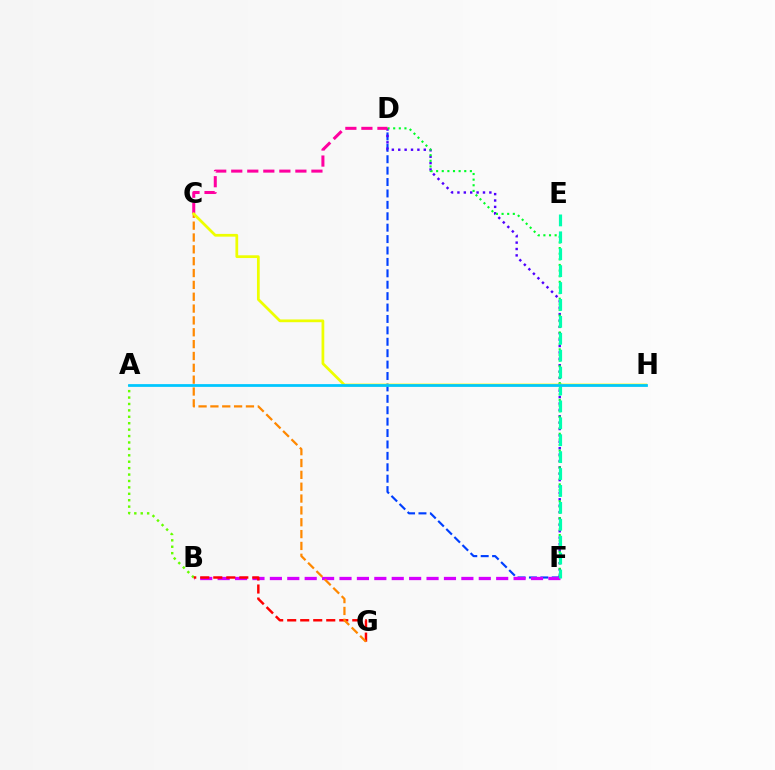{('D', 'F'): [{'color': '#003fff', 'line_style': 'dashed', 'thickness': 1.55}, {'color': '#4f00ff', 'line_style': 'dotted', 'thickness': 1.73}, {'color': '#00ff27', 'line_style': 'dotted', 'thickness': 1.53}], ('B', 'F'): [{'color': '#d600ff', 'line_style': 'dashed', 'thickness': 2.37}], ('A', 'B'): [{'color': '#66ff00', 'line_style': 'dotted', 'thickness': 1.74}], ('B', 'G'): [{'color': '#ff0000', 'line_style': 'dashed', 'thickness': 1.77}], ('E', 'F'): [{'color': '#00ffaf', 'line_style': 'dashed', 'thickness': 2.3}], ('C', 'G'): [{'color': '#ff8800', 'line_style': 'dashed', 'thickness': 1.61}], ('C', 'D'): [{'color': '#ff00a0', 'line_style': 'dashed', 'thickness': 2.18}], ('C', 'H'): [{'color': '#eeff00', 'line_style': 'solid', 'thickness': 1.98}], ('A', 'H'): [{'color': '#00c7ff', 'line_style': 'solid', 'thickness': 1.99}]}